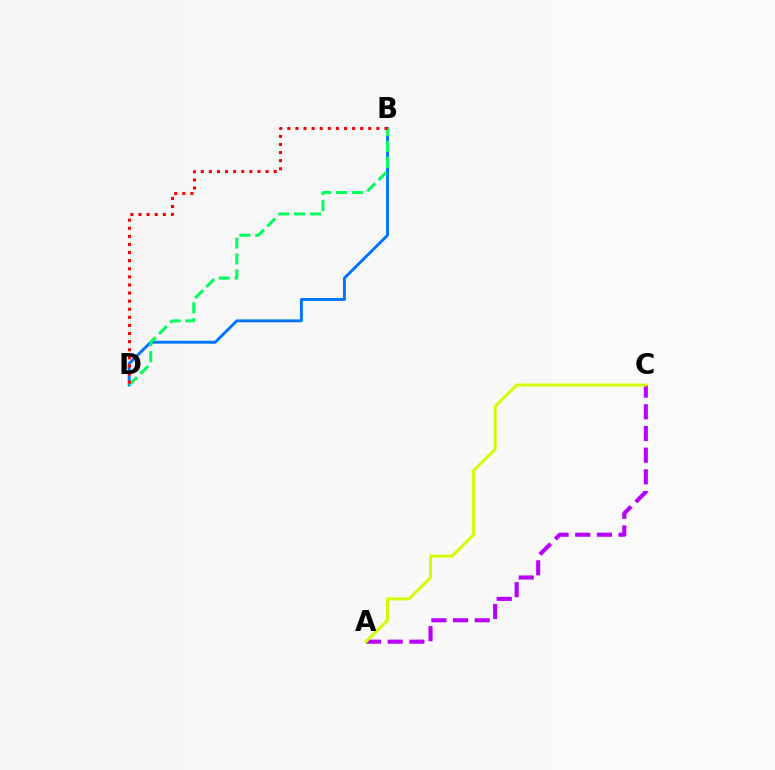{('B', 'D'): [{'color': '#0074ff', 'line_style': 'solid', 'thickness': 2.09}, {'color': '#00ff5c', 'line_style': 'dashed', 'thickness': 2.16}, {'color': '#ff0000', 'line_style': 'dotted', 'thickness': 2.2}], ('A', 'C'): [{'color': '#b900ff', 'line_style': 'dashed', 'thickness': 2.95}, {'color': '#d1ff00', 'line_style': 'solid', 'thickness': 2.16}]}